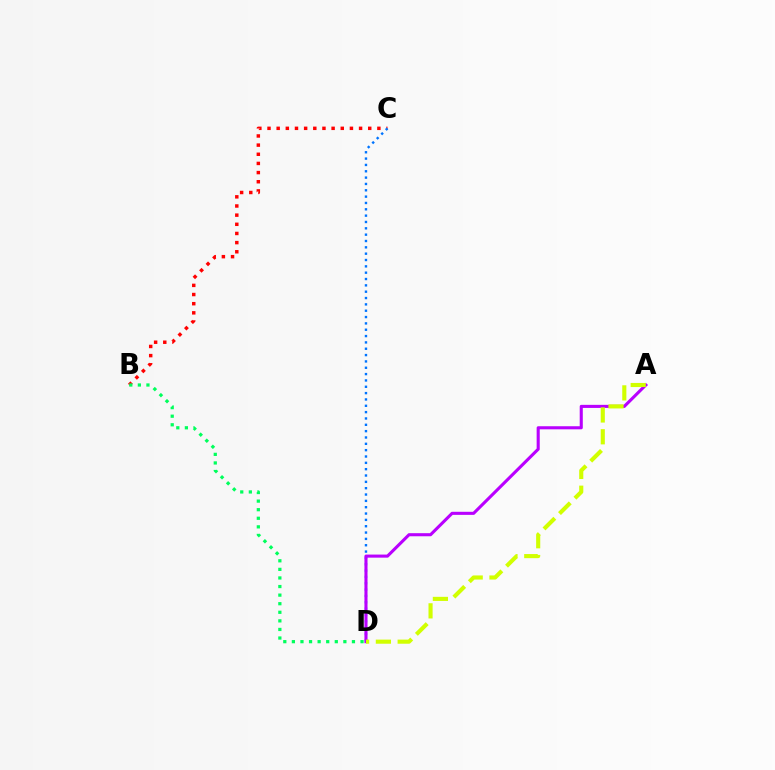{('B', 'C'): [{'color': '#ff0000', 'line_style': 'dotted', 'thickness': 2.49}], ('C', 'D'): [{'color': '#0074ff', 'line_style': 'dotted', 'thickness': 1.72}], ('A', 'D'): [{'color': '#b900ff', 'line_style': 'solid', 'thickness': 2.22}, {'color': '#d1ff00', 'line_style': 'dashed', 'thickness': 2.96}], ('B', 'D'): [{'color': '#00ff5c', 'line_style': 'dotted', 'thickness': 2.33}]}